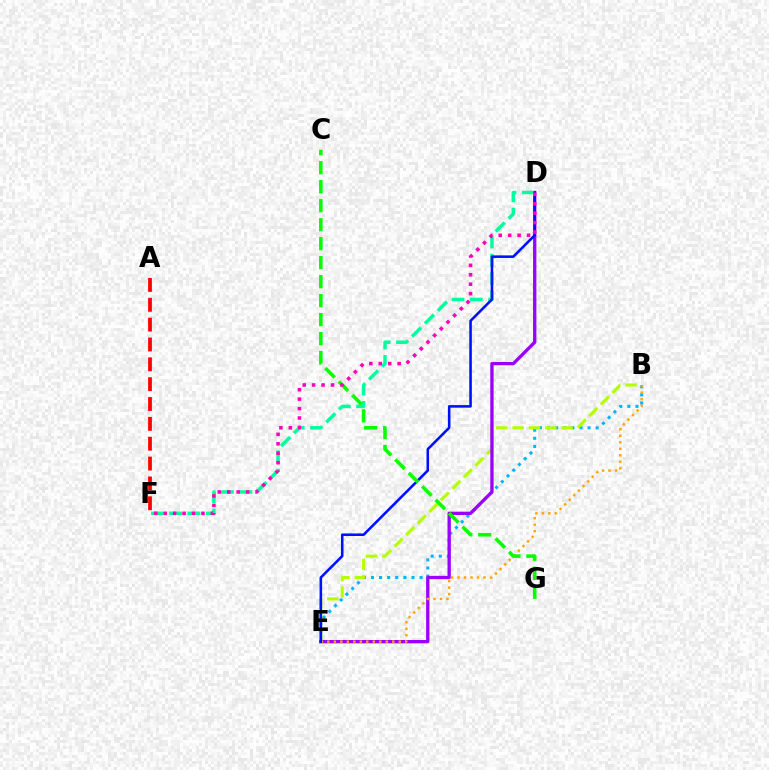{('B', 'E'): [{'color': '#00b5ff', 'line_style': 'dotted', 'thickness': 2.2}, {'color': '#b3ff00', 'line_style': 'dashed', 'thickness': 2.22}, {'color': '#ffa500', 'line_style': 'dotted', 'thickness': 1.76}], ('A', 'F'): [{'color': '#ff0000', 'line_style': 'dashed', 'thickness': 2.7}], ('D', 'E'): [{'color': '#9b00ff', 'line_style': 'solid', 'thickness': 2.39}, {'color': '#0010ff', 'line_style': 'solid', 'thickness': 1.85}], ('D', 'F'): [{'color': '#00ff9d', 'line_style': 'dashed', 'thickness': 2.49}, {'color': '#ff00bd', 'line_style': 'dotted', 'thickness': 2.56}], ('C', 'G'): [{'color': '#08ff00', 'line_style': 'dashed', 'thickness': 2.58}]}